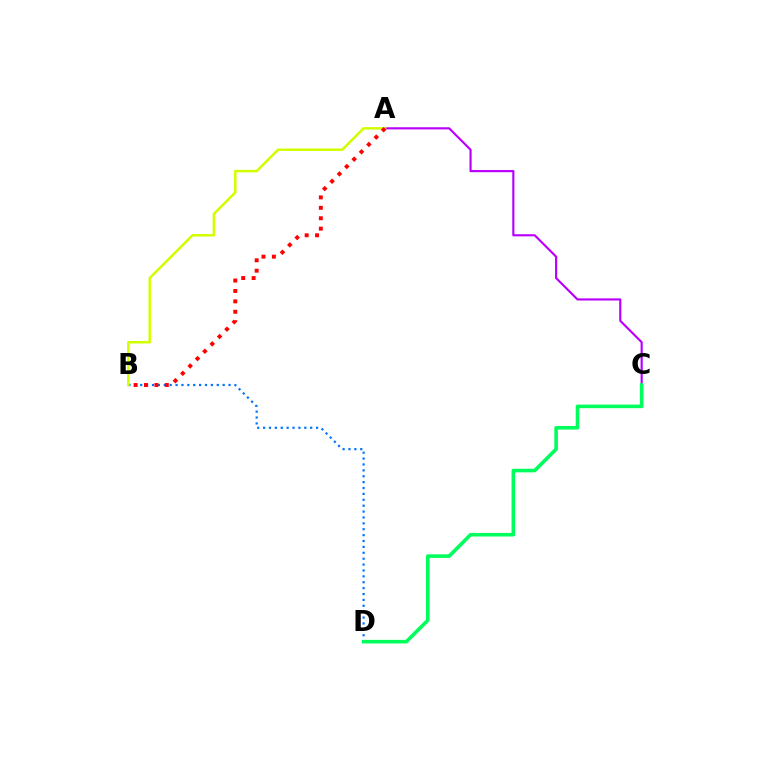{('B', 'D'): [{'color': '#0074ff', 'line_style': 'dotted', 'thickness': 1.6}], ('A', 'C'): [{'color': '#b900ff', 'line_style': 'solid', 'thickness': 1.55}], ('A', 'B'): [{'color': '#d1ff00', 'line_style': 'solid', 'thickness': 1.82}, {'color': '#ff0000', 'line_style': 'dotted', 'thickness': 2.83}], ('C', 'D'): [{'color': '#00ff5c', 'line_style': 'solid', 'thickness': 2.59}]}